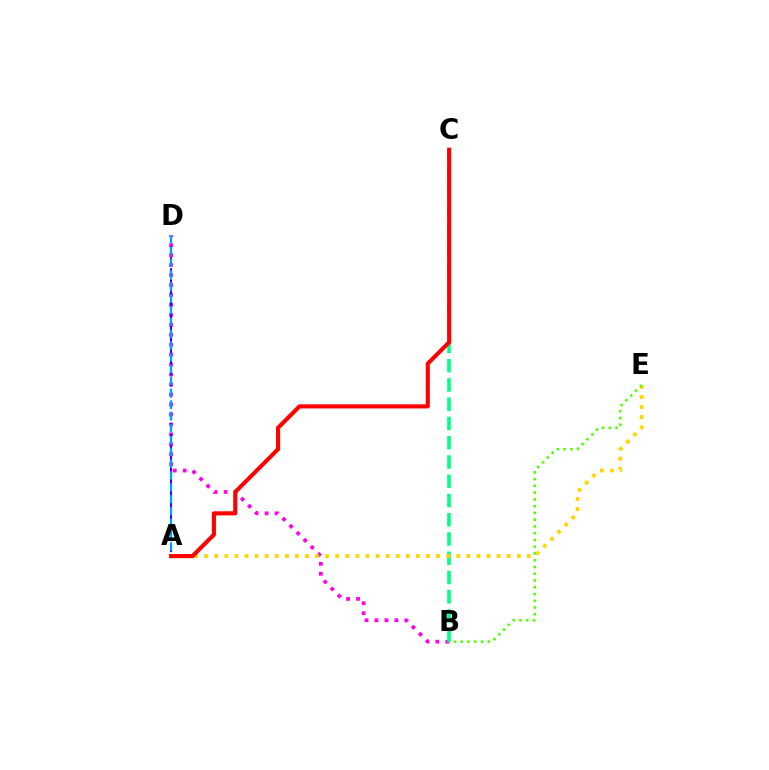{('B', 'D'): [{'color': '#ff00ed', 'line_style': 'dotted', 'thickness': 2.71}], ('B', 'C'): [{'color': '#00ff86', 'line_style': 'dashed', 'thickness': 2.62}], ('A', 'E'): [{'color': '#ffd500', 'line_style': 'dotted', 'thickness': 2.74}], ('A', 'D'): [{'color': '#3700ff', 'line_style': 'dashed', 'thickness': 1.5}, {'color': '#009eff', 'line_style': 'dashed', 'thickness': 1.61}], ('A', 'C'): [{'color': '#ff0000', 'line_style': 'solid', 'thickness': 2.96}], ('B', 'E'): [{'color': '#4fff00', 'line_style': 'dotted', 'thickness': 1.84}]}